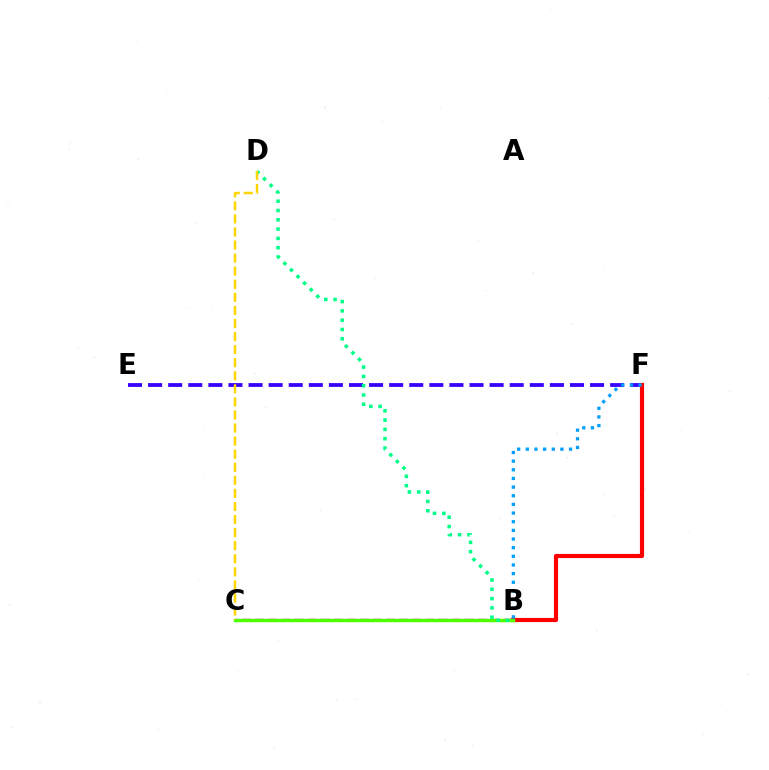{('B', 'C'): [{'color': '#ff00ed', 'line_style': 'dashed', 'thickness': 1.78}, {'color': '#4fff00', 'line_style': 'solid', 'thickness': 2.47}], ('E', 'F'): [{'color': '#3700ff', 'line_style': 'dashed', 'thickness': 2.73}], ('B', 'F'): [{'color': '#ff0000', 'line_style': 'solid', 'thickness': 2.99}, {'color': '#009eff', 'line_style': 'dotted', 'thickness': 2.35}], ('B', 'D'): [{'color': '#00ff86', 'line_style': 'dotted', 'thickness': 2.53}], ('C', 'D'): [{'color': '#ffd500', 'line_style': 'dashed', 'thickness': 1.78}]}